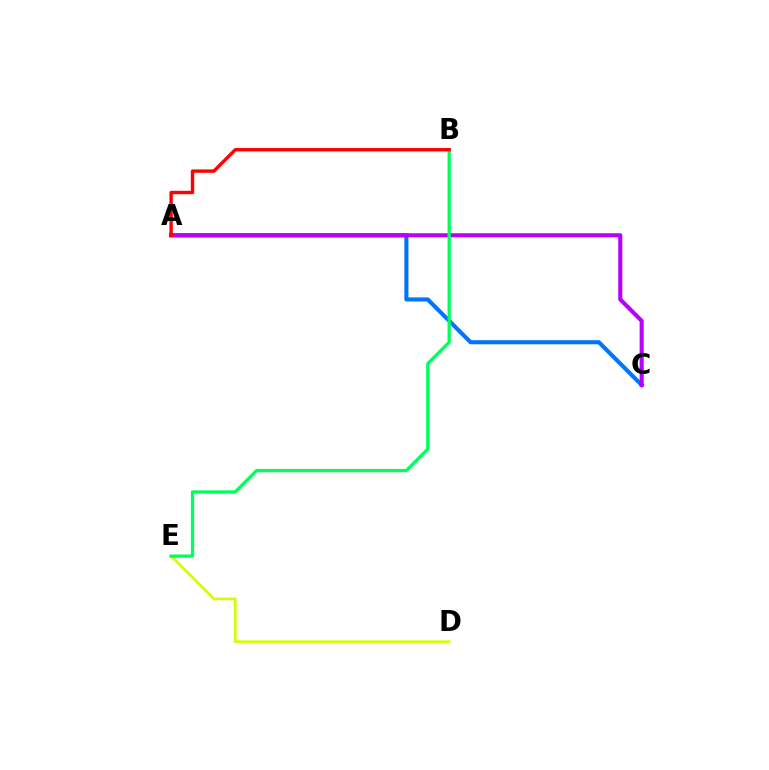{('A', 'C'): [{'color': '#0074ff', 'line_style': 'solid', 'thickness': 2.95}, {'color': '#b900ff', 'line_style': 'solid', 'thickness': 2.94}], ('D', 'E'): [{'color': '#d1ff00', 'line_style': 'solid', 'thickness': 1.87}], ('B', 'E'): [{'color': '#00ff5c', 'line_style': 'solid', 'thickness': 2.36}], ('A', 'B'): [{'color': '#ff0000', 'line_style': 'solid', 'thickness': 2.43}]}